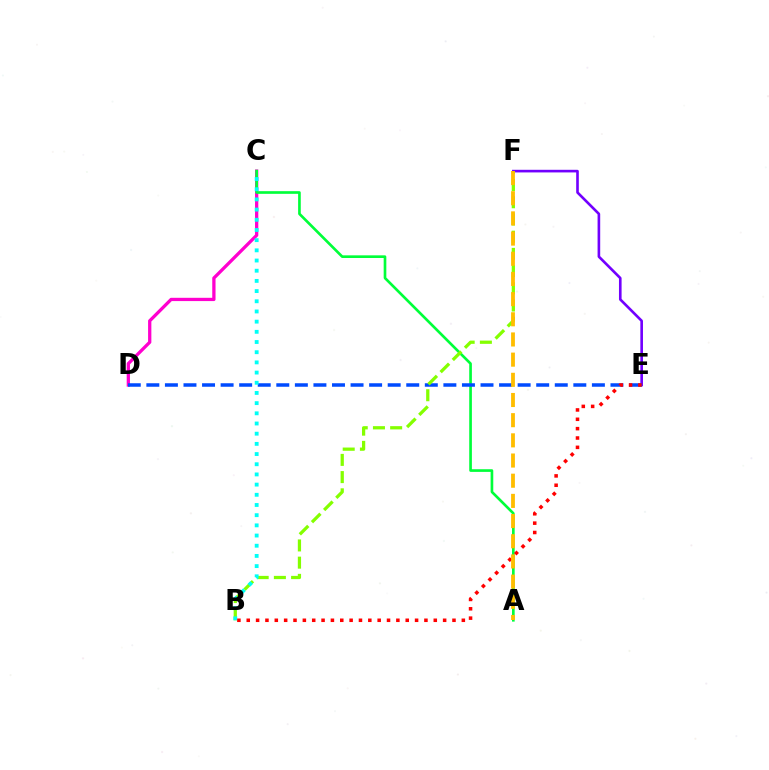{('C', 'D'): [{'color': '#ff00cf', 'line_style': 'solid', 'thickness': 2.36}], ('A', 'C'): [{'color': '#00ff39', 'line_style': 'solid', 'thickness': 1.92}], ('E', 'F'): [{'color': '#7200ff', 'line_style': 'solid', 'thickness': 1.89}], ('D', 'E'): [{'color': '#004bff', 'line_style': 'dashed', 'thickness': 2.52}], ('B', 'F'): [{'color': '#84ff00', 'line_style': 'dashed', 'thickness': 2.34}], ('B', 'C'): [{'color': '#00fff6', 'line_style': 'dotted', 'thickness': 2.77}], ('B', 'E'): [{'color': '#ff0000', 'line_style': 'dotted', 'thickness': 2.54}], ('A', 'F'): [{'color': '#ffbd00', 'line_style': 'dashed', 'thickness': 2.74}]}